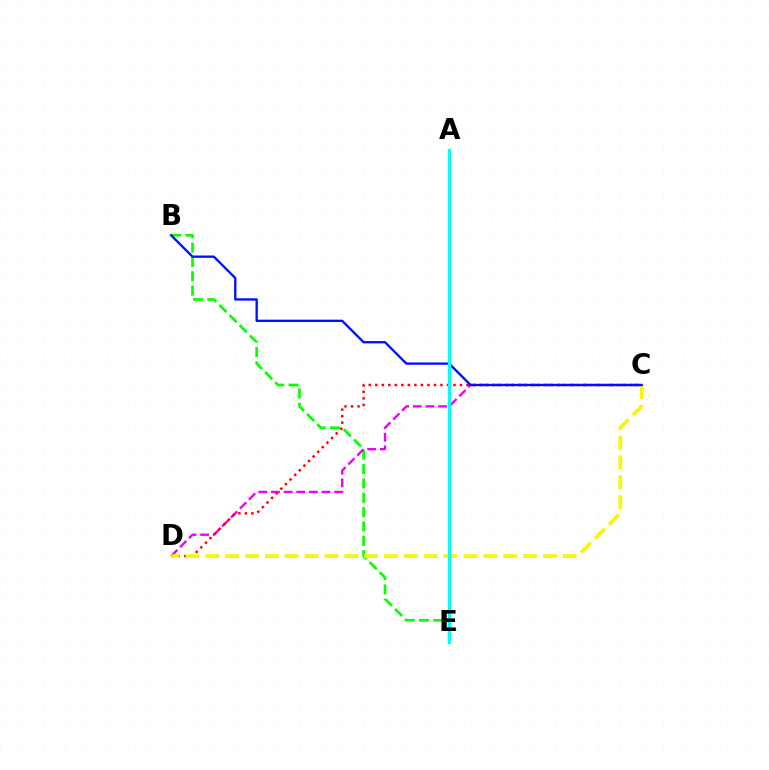{('B', 'E'): [{'color': '#08ff00', 'line_style': 'dashed', 'thickness': 1.95}], ('C', 'D'): [{'color': '#ee00ff', 'line_style': 'dashed', 'thickness': 1.72}, {'color': '#ff0000', 'line_style': 'dotted', 'thickness': 1.77}, {'color': '#fcf500', 'line_style': 'dashed', 'thickness': 2.7}], ('B', 'C'): [{'color': '#0010ff', 'line_style': 'solid', 'thickness': 1.68}], ('A', 'E'): [{'color': '#00fff6', 'line_style': 'solid', 'thickness': 2.33}]}